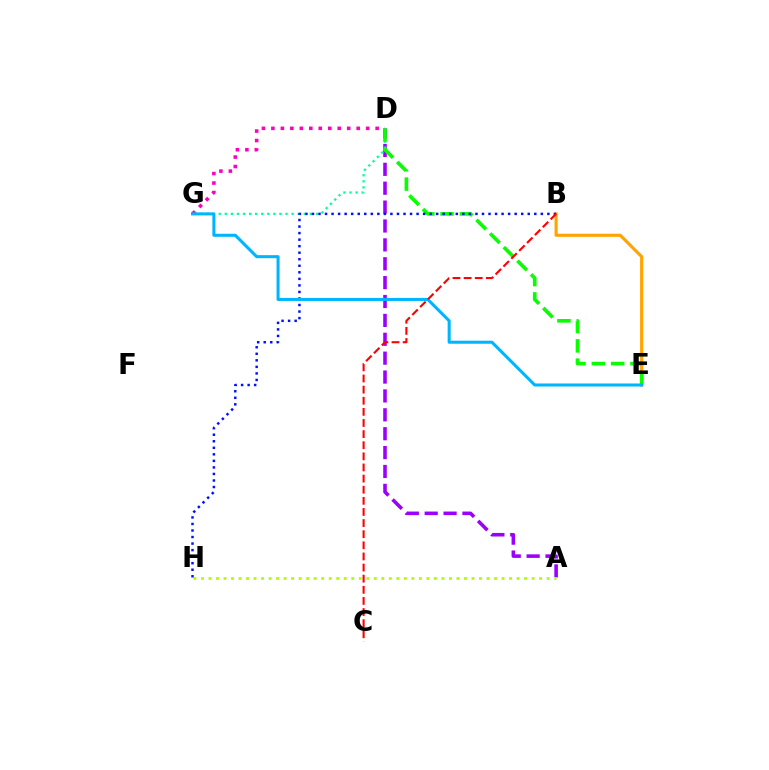{('A', 'D'): [{'color': '#9b00ff', 'line_style': 'dashed', 'thickness': 2.57}], ('D', 'G'): [{'color': '#00ff9d', 'line_style': 'dotted', 'thickness': 1.65}, {'color': '#ff00bd', 'line_style': 'dotted', 'thickness': 2.57}], ('A', 'H'): [{'color': '#b3ff00', 'line_style': 'dotted', 'thickness': 2.04}], ('B', 'E'): [{'color': '#ffa500', 'line_style': 'solid', 'thickness': 2.27}], ('D', 'E'): [{'color': '#08ff00', 'line_style': 'dashed', 'thickness': 2.62}], ('B', 'H'): [{'color': '#0010ff', 'line_style': 'dotted', 'thickness': 1.78}], ('E', 'G'): [{'color': '#00b5ff', 'line_style': 'solid', 'thickness': 2.19}], ('B', 'C'): [{'color': '#ff0000', 'line_style': 'dashed', 'thickness': 1.51}]}